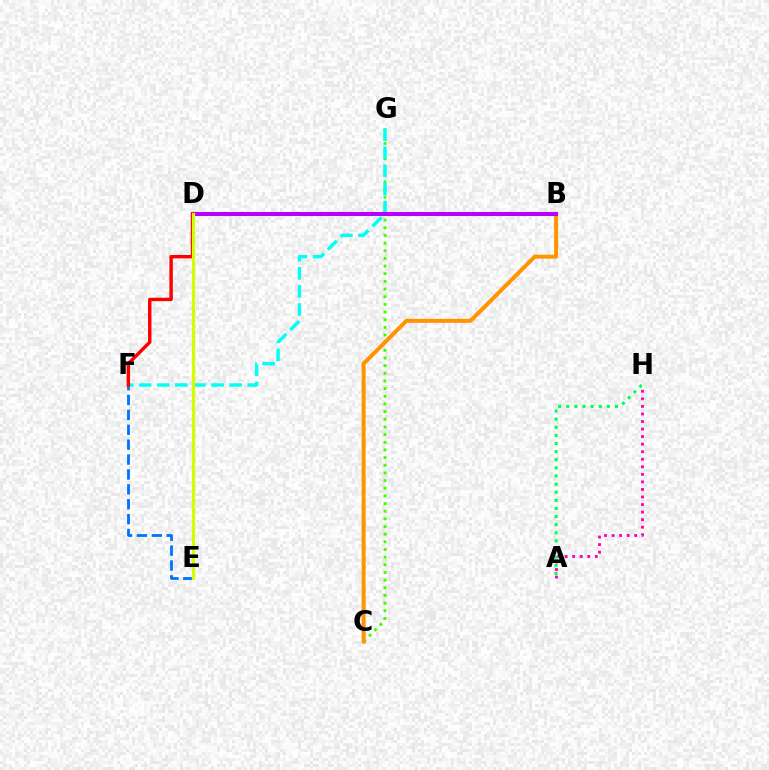{('A', 'H'): [{'color': '#ff00ac', 'line_style': 'dotted', 'thickness': 2.05}, {'color': '#00ff5c', 'line_style': 'dotted', 'thickness': 2.21}], ('B', 'D'): [{'color': '#2500ff', 'line_style': 'solid', 'thickness': 2.82}, {'color': '#b900ff', 'line_style': 'solid', 'thickness': 2.91}], ('C', 'G'): [{'color': '#3dff00', 'line_style': 'dotted', 'thickness': 2.08}], ('B', 'C'): [{'color': '#ff9400', 'line_style': 'solid', 'thickness': 2.87}], ('F', 'G'): [{'color': '#00fff6', 'line_style': 'dashed', 'thickness': 2.46}], ('E', 'F'): [{'color': '#0074ff', 'line_style': 'dashed', 'thickness': 2.02}], ('D', 'F'): [{'color': '#ff0000', 'line_style': 'solid', 'thickness': 2.47}], ('D', 'E'): [{'color': '#d1ff00', 'line_style': 'solid', 'thickness': 2.3}]}